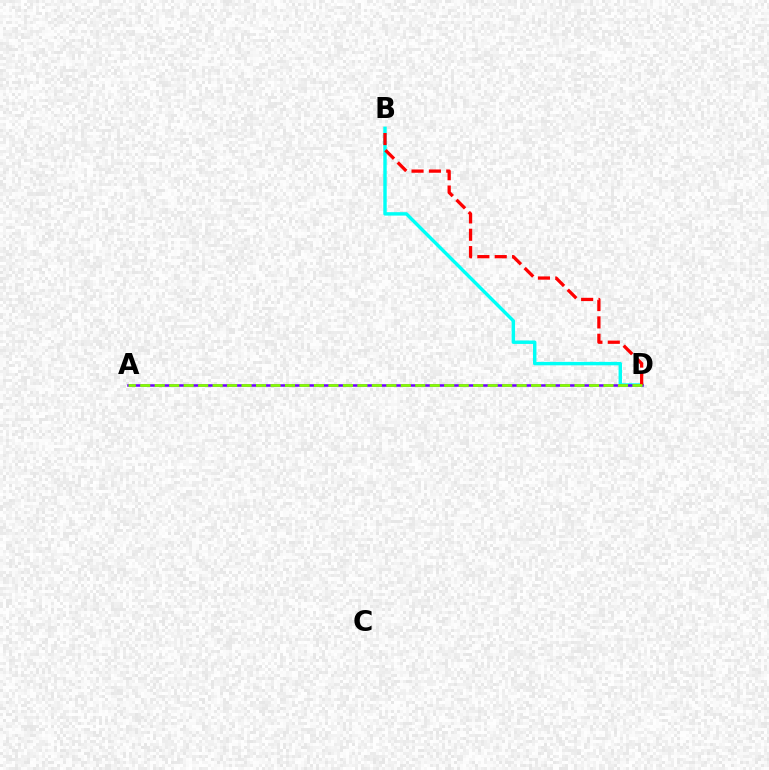{('B', 'D'): [{'color': '#00fff6', 'line_style': 'solid', 'thickness': 2.47}, {'color': '#ff0000', 'line_style': 'dashed', 'thickness': 2.36}], ('A', 'D'): [{'color': '#7200ff', 'line_style': 'solid', 'thickness': 1.84}, {'color': '#84ff00', 'line_style': 'dashed', 'thickness': 1.97}]}